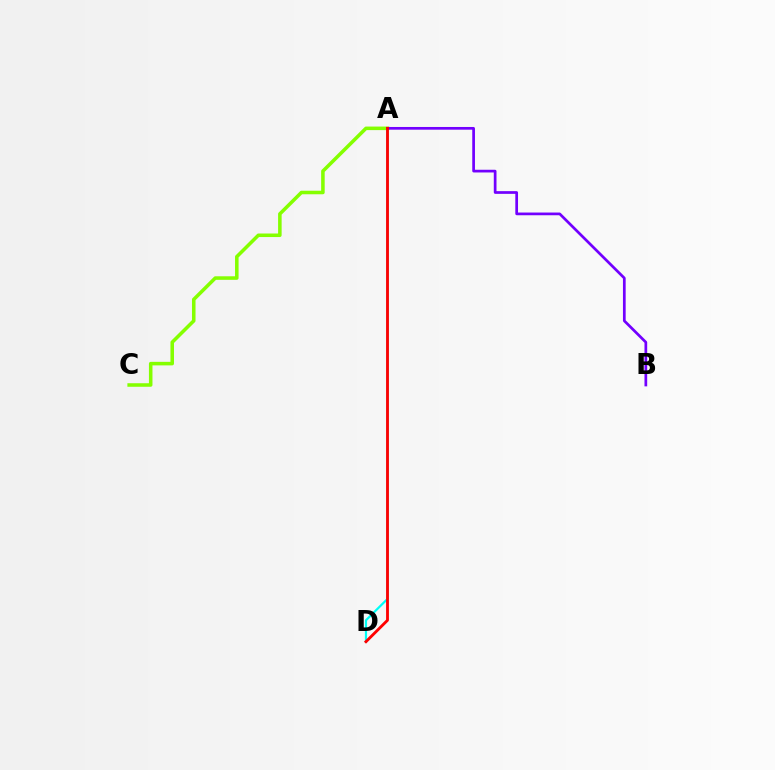{('A', 'D'): [{'color': '#00fff6', 'line_style': 'solid', 'thickness': 1.59}, {'color': '#ff0000', 'line_style': 'solid', 'thickness': 2.04}], ('A', 'C'): [{'color': '#84ff00', 'line_style': 'solid', 'thickness': 2.55}], ('A', 'B'): [{'color': '#7200ff', 'line_style': 'solid', 'thickness': 1.95}]}